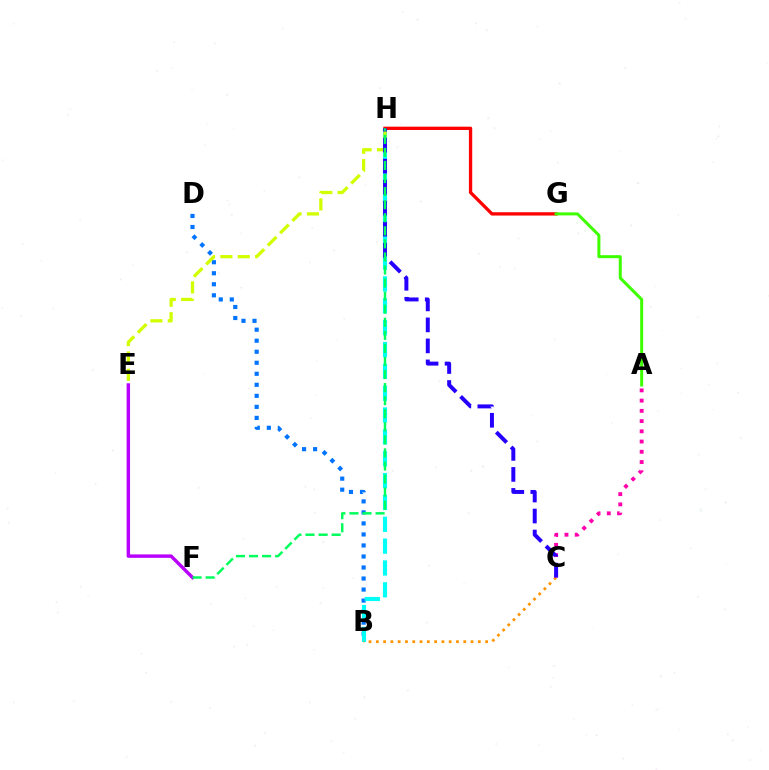{('B', 'D'): [{'color': '#0074ff', 'line_style': 'dotted', 'thickness': 3.0}], ('B', 'H'): [{'color': '#00fff6', 'line_style': 'dashed', 'thickness': 2.97}], ('E', 'H'): [{'color': '#d1ff00', 'line_style': 'dashed', 'thickness': 2.36}], ('B', 'C'): [{'color': '#ff9400', 'line_style': 'dotted', 'thickness': 1.98}], ('G', 'H'): [{'color': '#ff0000', 'line_style': 'solid', 'thickness': 2.39}], ('A', 'C'): [{'color': '#ff00ac', 'line_style': 'dotted', 'thickness': 2.78}], ('C', 'H'): [{'color': '#2500ff', 'line_style': 'dashed', 'thickness': 2.85}], ('A', 'G'): [{'color': '#3dff00', 'line_style': 'solid', 'thickness': 2.16}], ('E', 'F'): [{'color': '#b900ff', 'line_style': 'solid', 'thickness': 2.47}], ('F', 'H'): [{'color': '#00ff5c', 'line_style': 'dashed', 'thickness': 1.77}]}